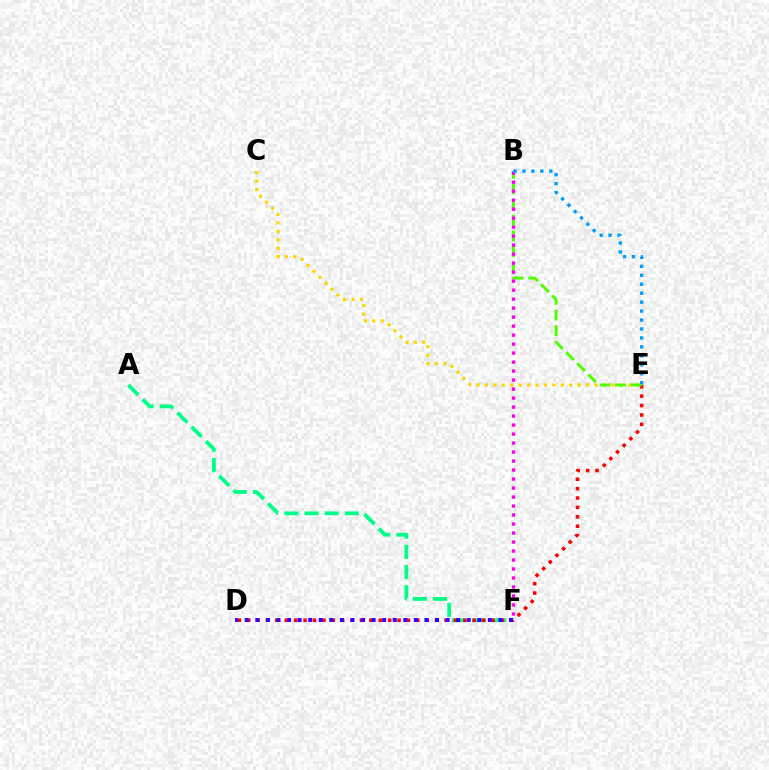{('C', 'E'): [{'color': '#ffd500', 'line_style': 'dotted', 'thickness': 2.29}], ('A', 'F'): [{'color': '#00ff86', 'line_style': 'dashed', 'thickness': 2.74}], ('D', 'E'): [{'color': '#ff0000', 'line_style': 'dotted', 'thickness': 2.55}], ('B', 'E'): [{'color': '#4fff00', 'line_style': 'dashed', 'thickness': 2.12}, {'color': '#009eff', 'line_style': 'dotted', 'thickness': 2.43}], ('B', 'F'): [{'color': '#ff00ed', 'line_style': 'dotted', 'thickness': 2.44}], ('D', 'F'): [{'color': '#3700ff', 'line_style': 'dotted', 'thickness': 2.87}]}